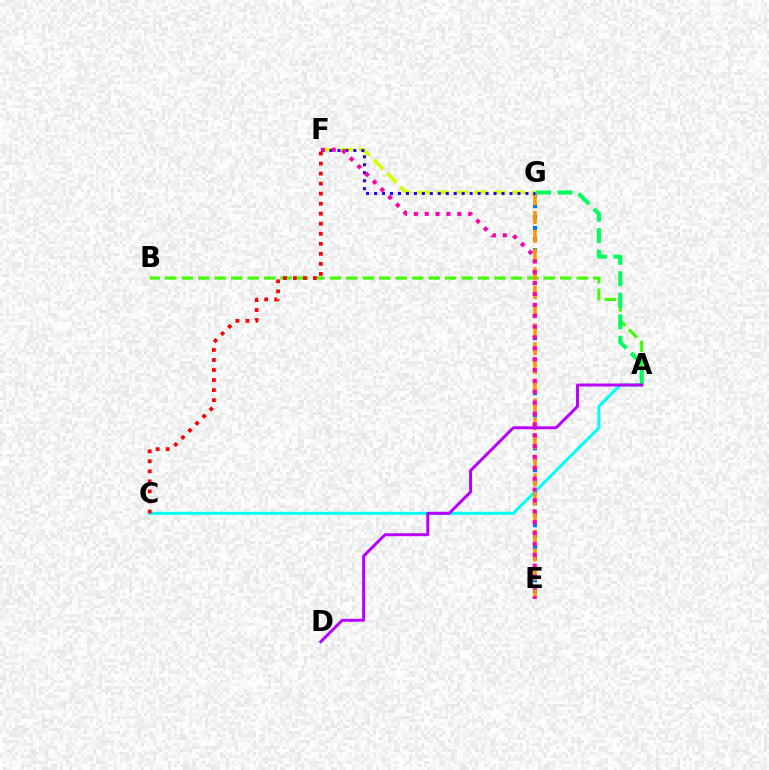{('F', 'G'): [{'color': '#d1ff00', 'line_style': 'dashed', 'thickness': 2.58}, {'color': '#2500ff', 'line_style': 'dotted', 'thickness': 2.16}], ('A', 'B'): [{'color': '#3dff00', 'line_style': 'dashed', 'thickness': 2.24}], ('E', 'G'): [{'color': '#0074ff', 'line_style': 'dotted', 'thickness': 2.99}, {'color': '#ff9400', 'line_style': 'dashed', 'thickness': 2.55}], ('A', 'C'): [{'color': '#00fff6', 'line_style': 'solid', 'thickness': 2.18}], ('A', 'G'): [{'color': '#00ff5c', 'line_style': 'dashed', 'thickness': 2.92}], ('A', 'D'): [{'color': '#b900ff', 'line_style': 'solid', 'thickness': 2.13}], ('E', 'F'): [{'color': '#ff00ac', 'line_style': 'dotted', 'thickness': 2.95}], ('C', 'F'): [{'color': '#ff0000', 'line_style': 'dotted', 'thickness': 2.72}]}